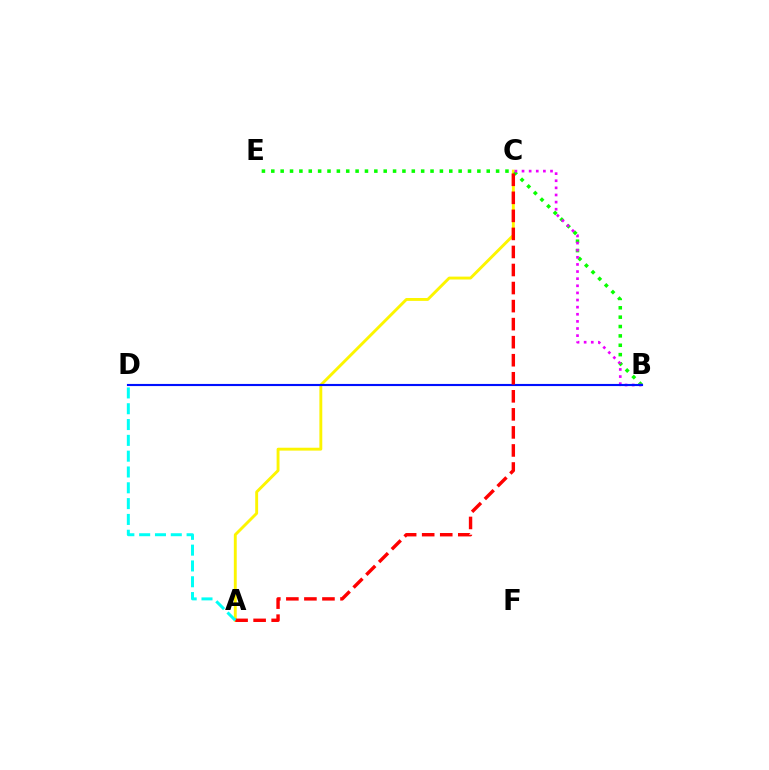{('A', 'C'): [{'color': '#fcf500', 'line_style': 'solid', 'thickness': 2.08}, {'color': '#ff0000', 'line_style': 'dashed', 'thickness': 2.45}], ('B', 'E'): [{'color': '#08ff00', 'line_style': 'dotted', 'thickness': 2.54}], ('B', 'C'): [{'color': '#ee00ff', 'line_style': 'dotted', 'thickness': 1.93}], ('B', 'D'): [{'color': '#0010ff', 'line_style': 'solid', 'thickness': 1.54}], ('A', 'D'): [{'color': '#00fff6', 'line_style': 'dashed', 'thickness': 2.15}]}